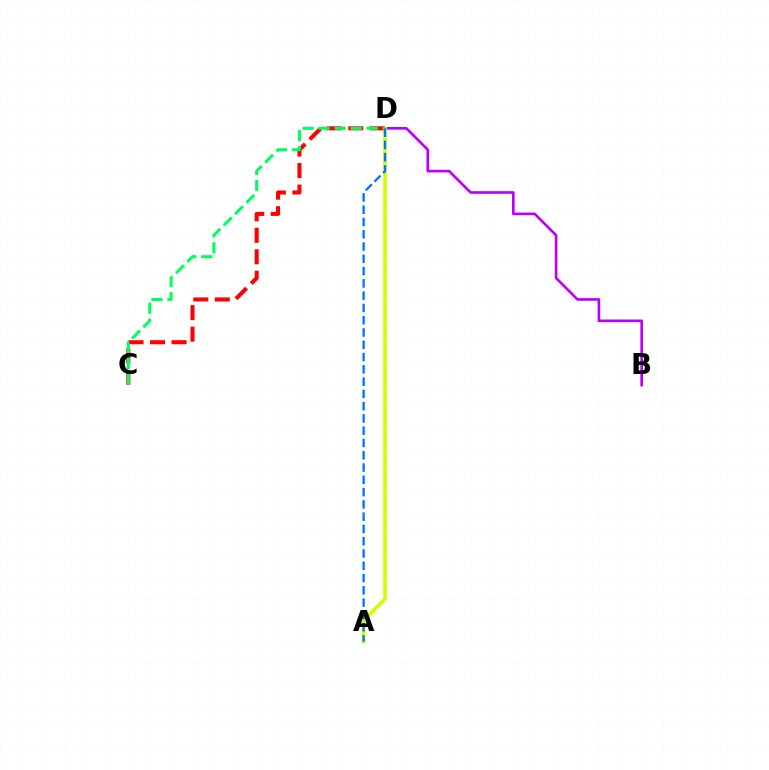{('B', 'D'): [{'color': '#b900ff', 'line_style': 'solid', 'thickness': 1.91}], ('A', 'D'): [{'color': '#d1ff00', 'line_style': 'solid', 'thickness': 2.59}, {'color': '#0074ff', 'line_style': 'dashed', 'thickness': 1.67}], ('C', 'D'): [{'color': '#ff0000', 'line_style': 'dashed', 'thickness': 2.92}, {'color': '#00ff5c', 'line_style': 'dashed', 'thickness': 2.17}]}